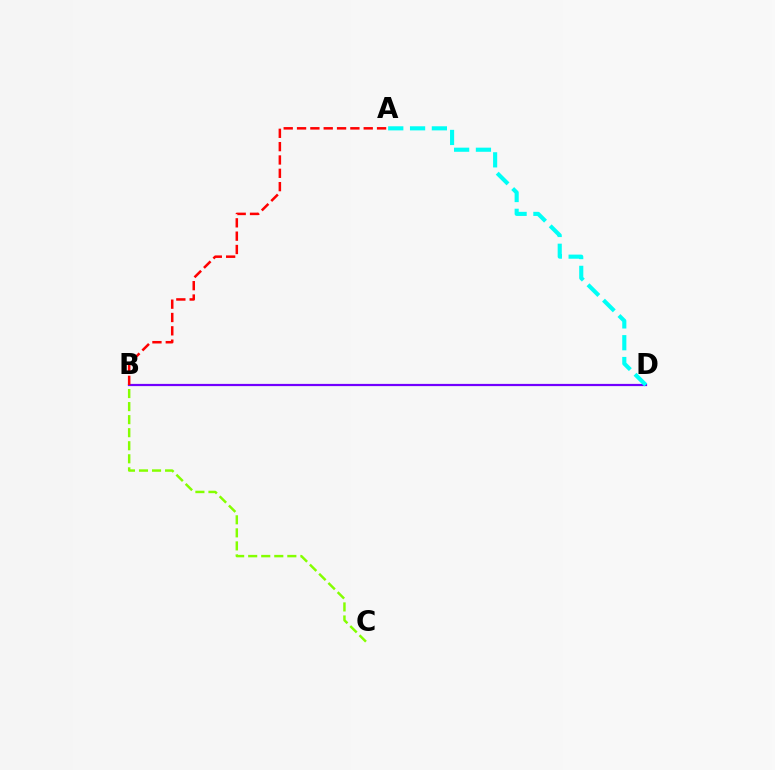{('B', 'D'): [{'color': '#7200ff', 'line_style': 'solid', 'thickness': 1.59}], ('B', 'C'): [{'color': '#84ff00', 'line_style': 'dashed', 'thickness': 1.77}], ('A', 'D'): [{'color': '#00fff6', 'line_style': 'dashed', 'thickness': 2.96}], ('A', 'B'): [{'color': '#ff0000', 'line_style': 'dashed', 'thickness': 1.81}]}